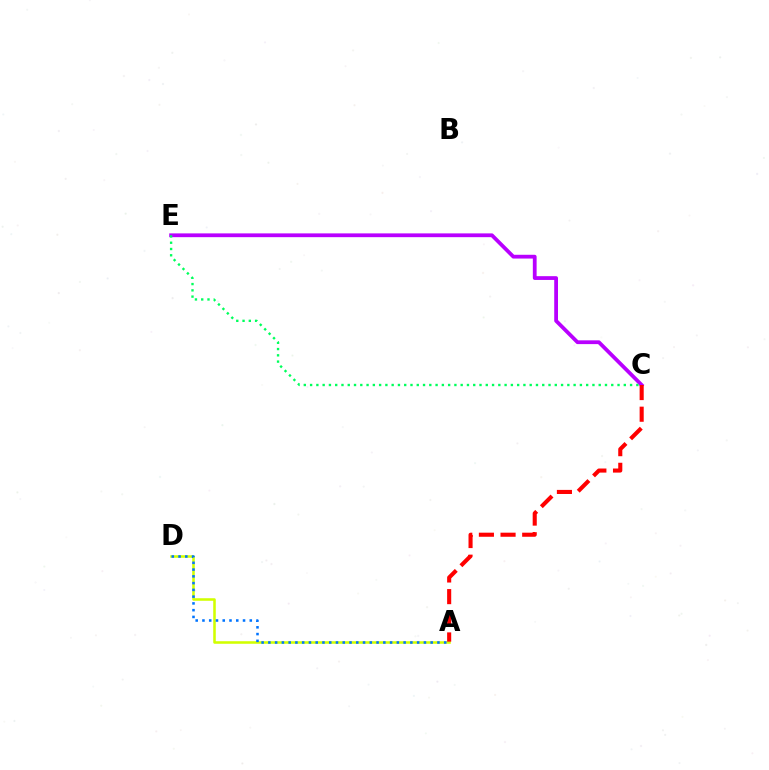{('A', 'D'): [{'color': '#d1ff00', 'line_style': 'solid', 'thickness': 1.84}, {'color': '#0074ff', 'line_style': 'dotted', 'thickness': 1.84}], ('C', 'E'): [{'color': '#b900ff', 'line_style': 'solid', 'thickness': 2.72}, {'color': '#00ff5c', 'line_style': 'dotted', 'thickness': 1.7}], ('A', 'C'): [{'color': '#ff0000', 'line_style': 'dashed', 'thickness': 2.94}]}